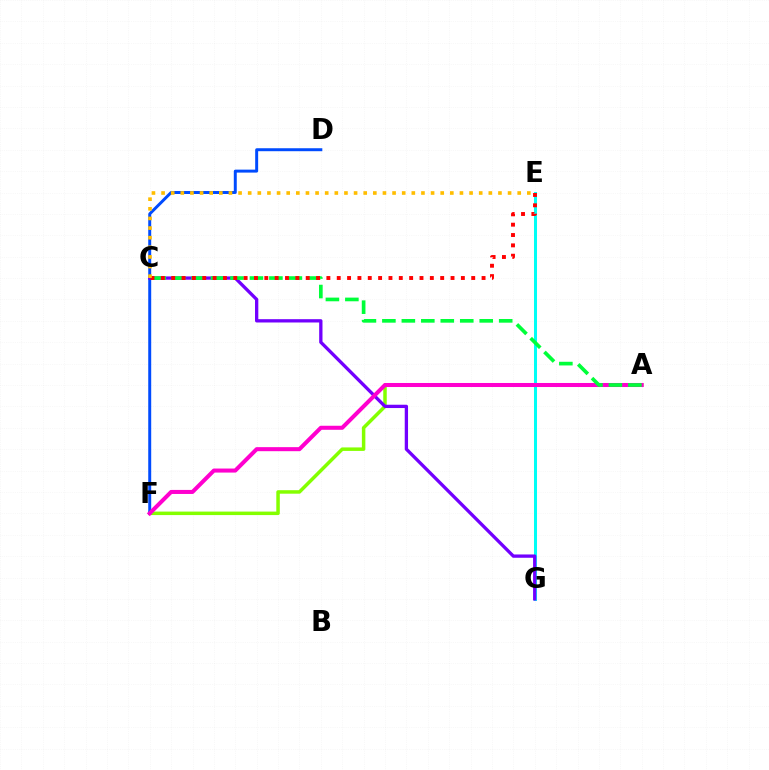{('A', 'F'): [{'color': '#84ff00', 'line_style': 'solid', 'thickness': 2.51}, {'color': '#ff00cf', 'line_style': 'solid', 'thickness': 2.91}], ('E', 'G'): [{'color': '#00fff6', 'line_style': 'solid', 'thickness': 2.18}], ('D', 'F'): [{'color': '#004bff', 'line_style': 'solid', 'thickness': 2.13}], ('C', 'G'): [{'color': '#7200ff', 'line_style': 'solid', 'thickness': 2.38}], ('A', 'C'): [{'color': '#00ff39', 'line_style': 'dashed', 'thickness': 2.64}], ('C', 'E'): [{'color': '#ff0000', 'line_style': 'dotted', 'thickness': 2.81}, {'color': '#ffbd00', 'line_style': 'dotted', 'thickness': 2.62}]}